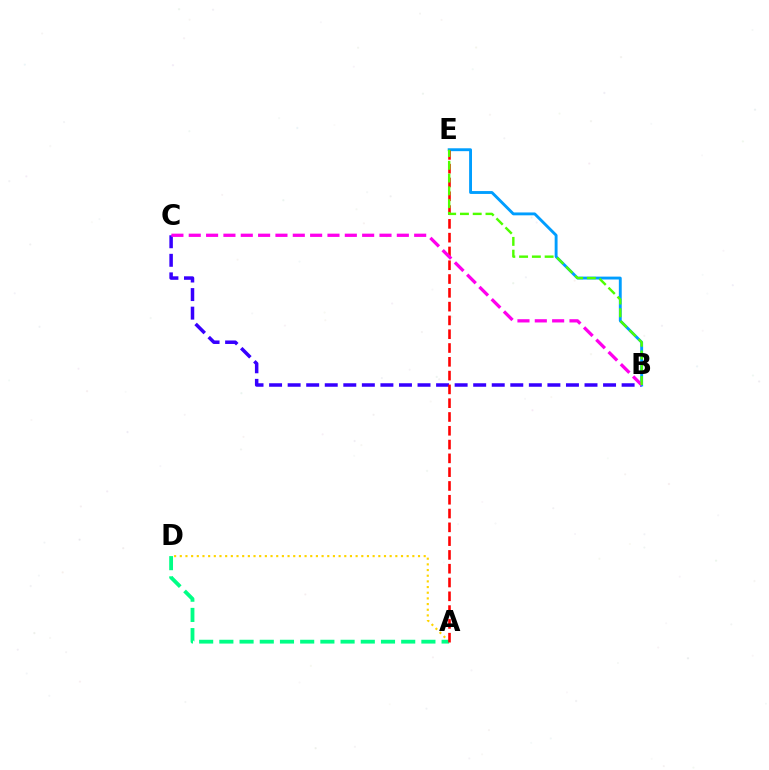{('A', 'D'): [{'color': '#ffd500', 'line_style': 'dotted', 'thickness': 1.54}, {'color': '#00ff86', 'line_style': 'dashed', 'thickness': 2.74}], ('B', 'C'): [{'color': '#3700ff', 'line_style': 'dashed', 'thickness': 2.52}, {'color': '#ff00ed', 'line_style': 'dashed', 'thickness': 2.36}], ('B', 'E'): [{'color': '#009eff', 'line_style': 'solid', 'thickness': 2.07}, {'color': '#4fff00', 'line_style': 'dashed', 'thickness': 1.74}], ('A', 'E'): [{'color': '#ff0000', 'line_style': 'dashed', 'thickness': 1.87}]}